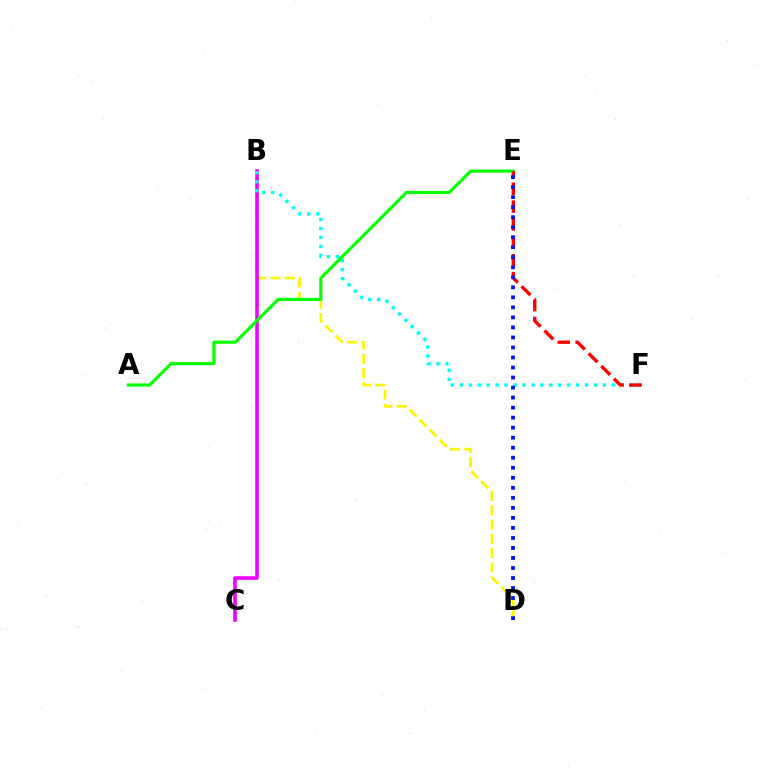{('B', 'D'): [{'color': '#fcf500', 'line_style': 'dashed', 'thickness': 1.93}], ('B', 'C'): [{'color': '#ee00ff', 'line_style': 'solid', 'thickness': 2.57}], ('B', 'F'): [{'color': '#00fff6', 'line_style': 'dotted', 'thickness': 2.43}], ('A', 'E'): [{'color': '#08ff00', 'line_style': 'solid', 'thickness': 2.27}], ('E', 'F'): [{'color': '#ff0000', 'line_style': 'dashed', 'thickness': 2.43}], ('D', 'E'): [{'color': '#0010ff', 'line_style': 'dotted', 'thickness': 2.72}]}